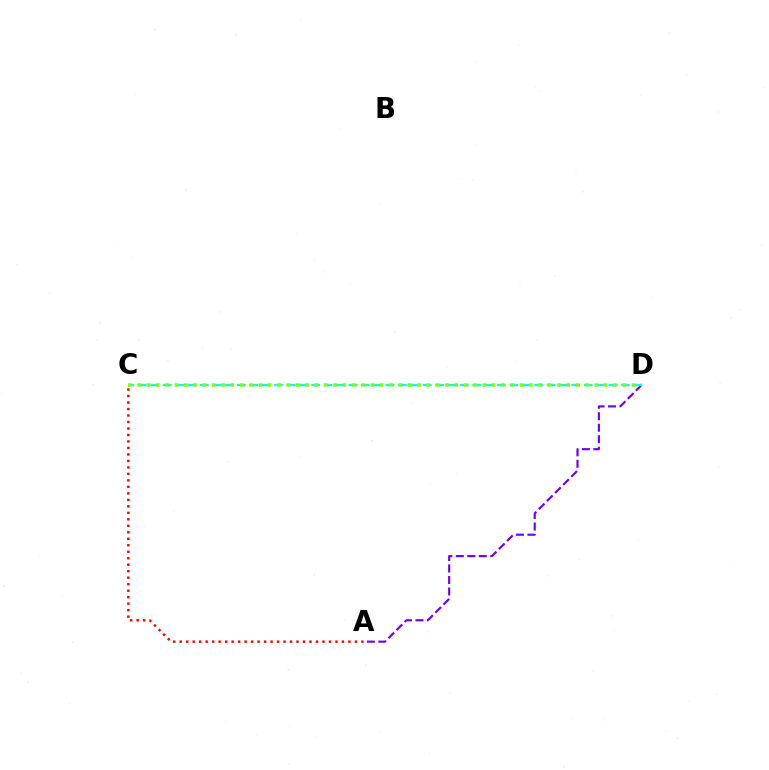{('A', 'D'): [{'color': '#7200ff', 'line_style': 'dashed', 'thickness': 1.56}], ('A', 'C'): [{'color': '#ff0000', 'line_style': 'dotted', 'thickness': 1.76}], ('C', 'D'): [{'color': '#00fff6', 'line_style': 'dashed', 'thickness': 1.68}, {'color': '#84ff00', 'line_style': 'dotted', 'thickness': 2.53}]}